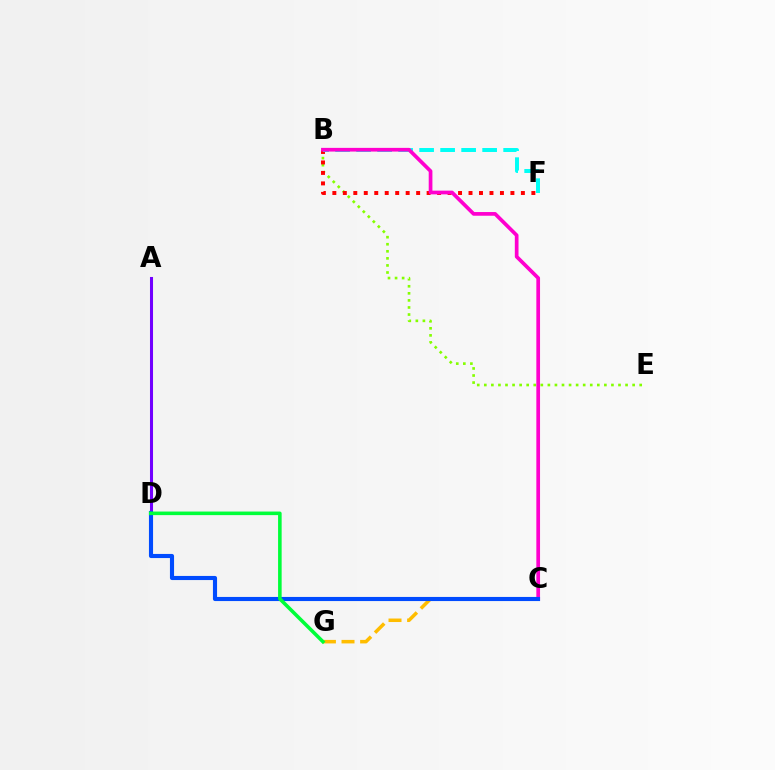{('B', 'E'): [{'color': '#84ff00', 'line_style': 'dotted', 'thickness': 1.92}], ('C', 'G'): [{'color': '#ffbd00', 'line_style': 'dashed', 'thickness': 2.53}], ('B', 'F'): [{'color': '#ff0000', 'line_style': 'dotted', 'thickness': 2.85}, {'color': '#00fff6', 'line_style': 'dashed', 'thickness': 2.85}], ('B', 'C'): [{'color': '#ff00cf', 'line_style': 'solid', 'thickness': 2.66}], ('A', 'D'): [{'color': '#7200ff', 'line_style': 'solid', 'thickness': 2.19}], ('C', 'D'): [{'color': '#004bff', 'line_style': 'solid', 'thickness': 2.96}], ('D', 'G'): [{'color': '#00ff39', 'line_style': 'solid', 'thickness': 2.57}]}